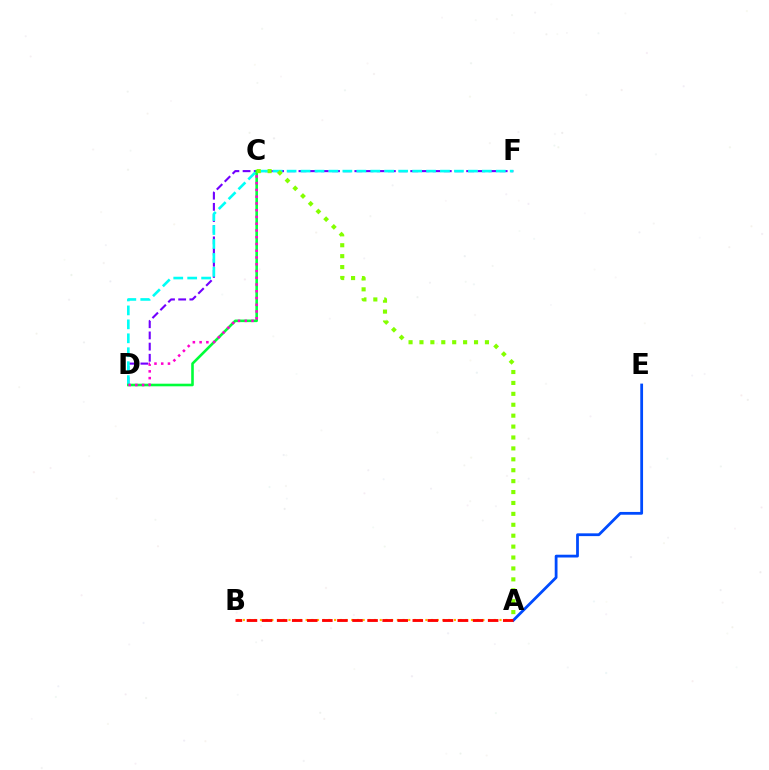{('D', 'F'): [{'color': '#7200ff', 'line_style': 'dashed', 'thickness': 1.52}, {'color': '#00fff6', 'line_style': 'dashed', 'thickness': 1.89}], ('A', 'B'): [{'color': '#ffbd00', 'line_style': 'dotted', 'thickness': 1.55}, {'color': '#ff0000', 'line_style': 'dashed', 'thickness': 2.05}], ('A', 'E'): [{'color': '#004bff', 'line_style': 'solid', 'thickness': 2.0}], ('C', 'D'): [{'color': '#00ff39', 'line_style': 'solid', 'thickness': 1.88}, {'color': '#ff00cf', 'line_style': 'dotted', 'thickness': 1.83}], ('A', 'C'): [{'color': '#84ff00', 'line_style': 'dotted', 'thickness': 2.97}]}